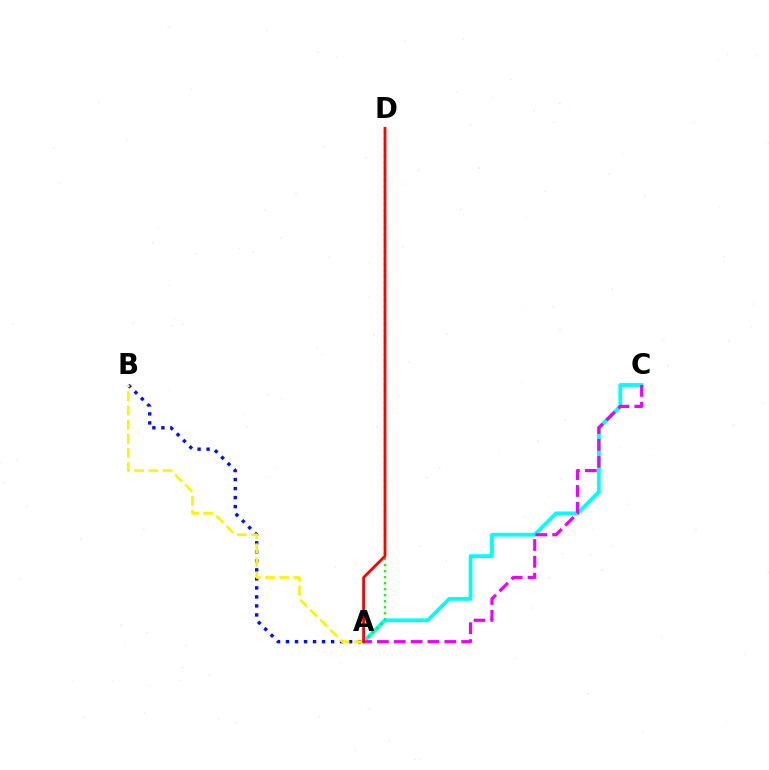{('A', 'B'): [{'color': '#0010ff', 'line_style': 'dotted', 'thickness': 2.45}, {'color': '#fcf500', 'line_style': 'dashed', 'thickness': 1.93}], ('A', 'C'): [{'color': '#00fff6', 'line_style': 'solid', 'thickness': 2.72}, {'color': '#ee00ff', 'line_style': 'dashed', 'thickness': 2.29}], ('A', 'D'): [{'color': '#08ff00', 'line_style': 'dotted', 'thickness': 1.63}, {'color': '#ff0000', 'line_style': 'solid', 'thickness': 2.01}]}